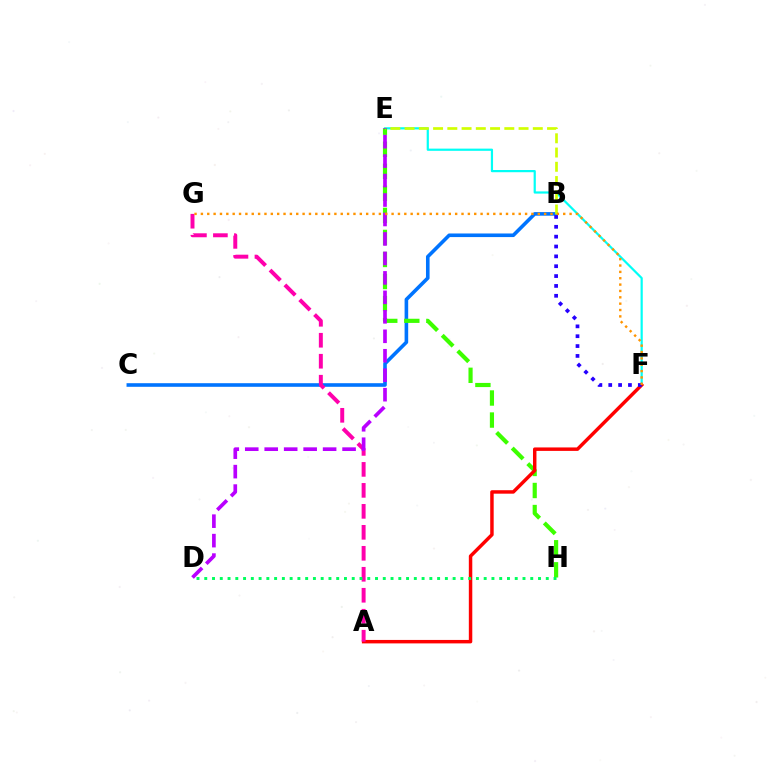{('E', 'F'): [{'color': '#00fff6', 'line_style': 'solid', 'thickness': 1.59}], ('B', 'C'): [{'color': '#0074ff', 'line_style': 'solid', 'thickness': 2.59}], ('E', 'H'): [{'color': '#3dff00', 'line_style': 'dashed', 'thickness': 2.99}], ('A', 'F'): [{'color': '#ff0000', 'line_style': 'solid', 'thickness': 2.49}], ('B', 'E'): [{'color': '#d1ff00', 'line_style': 'dashed', 'thickness': 1.94}], ('B', 'F'): [{'color': '#2500ff', 'line_style': 'dotted', 'thickness': 2.68}], ('A', 'G'): [{'color': '#ff00ac', 'line_style': 'dashed', 'thickness': 2.85}], ('D', 'H'): [{'color': '#00ff5c', 'line_style': 'dotted', 'thickness': 2.11}], ('D', 'E'): [{'color': '#b900ff', 'line_style': 'dashed', 'thickness': 2.64}], ('F', 'G'): [{'color': '#ff9400', 'line_style': 'dotted', 'thickness': 1.73}]}